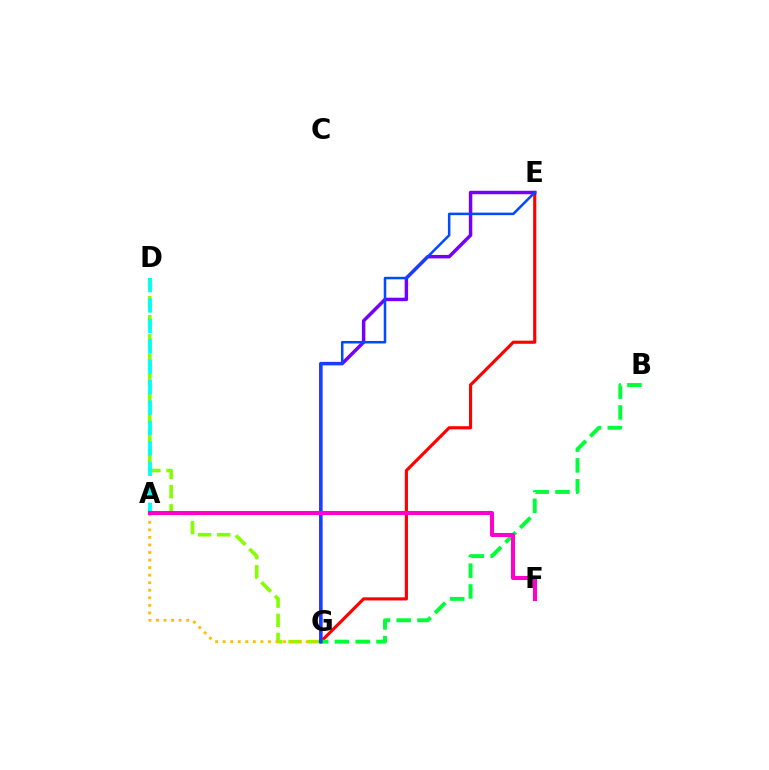{('D', 'G'): [{'color': '#84ff00', 'line_style': 'dashed', 'thickness': 2.6}], ('A', 'G'): [{'color': '#ffbd00', 'line_style': 'dotted', 'thickness': 2.05}], ('E', 'G'): [{'color': '#ff0000', 'line_style': 'solid', 'thickness': 2.26}, {'color': '#7200ff', 'line_style': 'solid', 'thickness': 2.49}, {'color': '#004bff', 'line_style': 'solid', 'thickness': 1.81}], ('B', 'G'): [{'color': '#00ff39', 'line_style': 'dashed', 'thickness': 2.82}], ('A', 'D'): [{'color': '#00fff6', 'line_style': 'dashed', 'thickness': 2.77}], ('A', 'F'): [{'color': '#ff00cf', 'line_style': 'solid', 'thickness': 2.92}]}